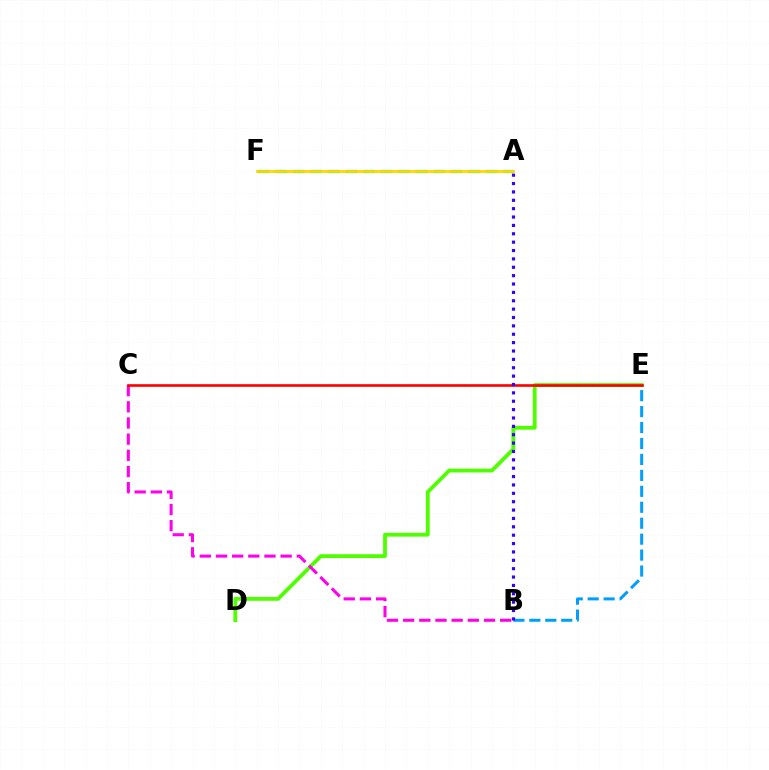{('B', 'E'): [{'color': '#009eff', 'line_style': 'dashed', 'thickness': 2.17}], ('D', 'E'): [{'color': '#4fff00', 'line_style': 'solid', 'thickness': 2.74}], ('A', 'F'): [{'color': '#00ff86', 'line_style': 'dashed', 'thickness': 2.38}, {'color': '#ffd500', 'line_style': 'solid', 'thickness': 1.97}], ('B', 'C'): [{'color': '#ff00ed', 'line_style': 'dashed', 'thickness': 2.2}], ('C', 'E'): [{'color': '#ff0000', 'line_style': 'solid', 'thickness': 1.89}], ('A', 'B'): [{'color': '#3700ff', 'line_style': 'dotted', 'thickness': 2.27}]}